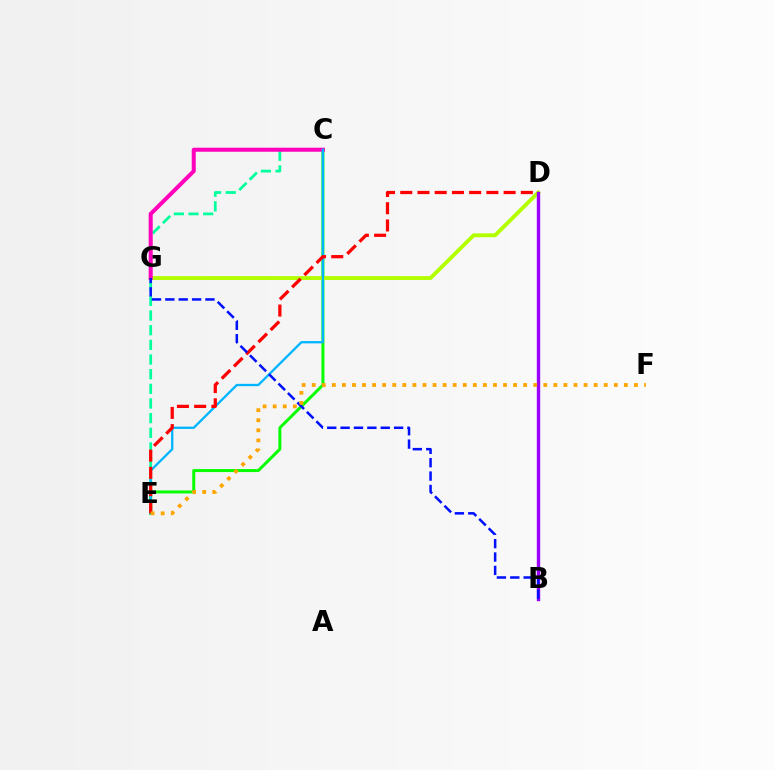{('C', 'E'): [{'color': '#08ff00', 'line_style': 'solid', 'thickness': 2.16}, {'color': '#00ff9d', 'line_style': 'dashed', 'thickness': 1.99}, {'color': '#00b5ff', 'line_style': 'solid', 'thickness': 1.66}], ('D', 'G'): [{'color': '#b3ff00', 'line_style': 'solid', 'thickness': 2.79}], ('C', 'G'): [{'color': '#ff00bd', 'line_style': 'solid', 'thickness': 2.9}], ('D', 'E'): [{'color': '#ff0000', 'line_style': 'dashed', 'thickness': 2.34}], ('B', 'D'): [{'color': '#9b00ff', 'line_style': 'solid', 'thickness': 2.43}], ('B', 'G'): [{'color': '#0010ff', 'line_style': 'dashed', 'thickness': 1.82}], ('E', 'F'): [{'color': '#ffa500', 'line_style': 'dotted', 'thickness': 2.74}]}